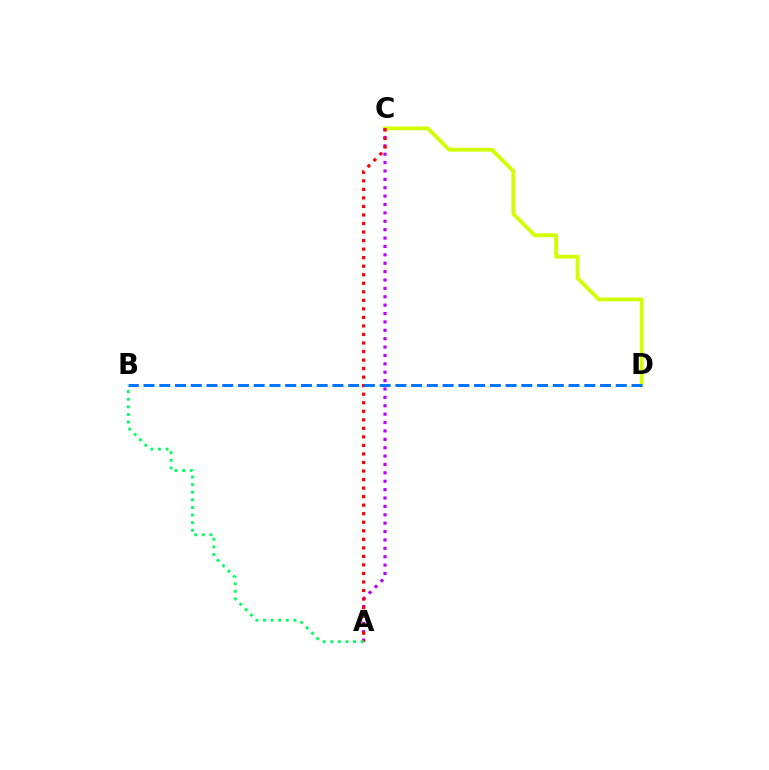{('C', 'D'): [{'color': '#d1ff00', 'line_style': 'solid', 'thickness': 2.74}], ('A', 'C'): [{'color': '#b900ff', 'line_style': 'dotted', 'thickness': 2.28}, {'color': '#ff0000', 'line_style': 'dotted', 'thickness': 2.32}], ('B', 'D'): [{'color': '#0074ff', 'line_style': 'dashed', 'thickness': 2.14}], ('A', 'B'): [{'color': '#00ff5c', 'line_style': 'dotted', 'thickness': 2.07}]}